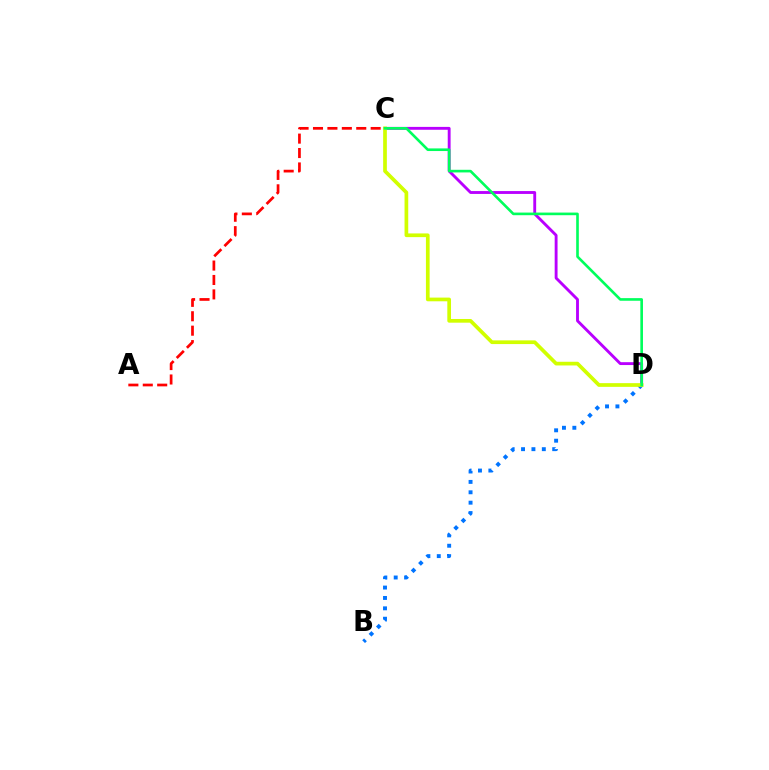{('C', 'D'): [{'color': '#b900ff', 'line_style': 'solid', 'thickness': 2.07}, {'color': '#d1ff00', 'line_style': 'solid', 'thickness': 2.66}, {'color': '#00ff5c', 'line_style': 'solid', 'thickness': 1.9}], ('A', 'C'): [{'color': '#ff0000', 'line_style': 'dashed', 'thickness': 1.96}], ('B', 'D'): [{'color': '#0074ff', 'line_style': 'dotted', 'thickness': 2.82}]}